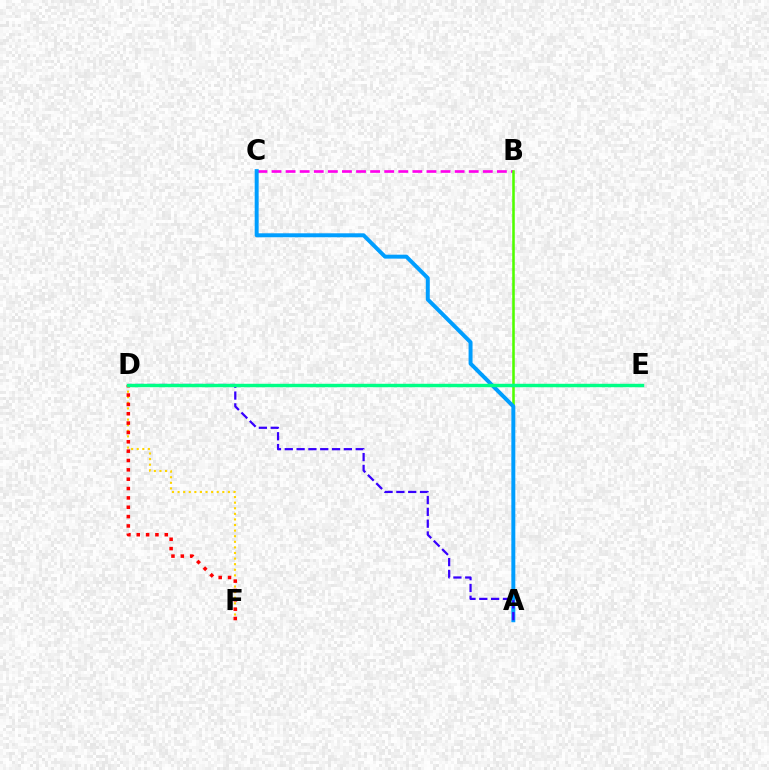{('B', 'C'): [{'color': '#ff00ed', 'line_style': 'dashed', 'thickness': 1.91}], ('A', 'B'): [{'color': '#4fff00', 'line_style': 'solid', 'thickness': 1.85}], ('D', 'F'): [{'color': '#ffd500', 'line_style': 'dotted', 'thickness': 1.52}, {'color': '#ff0000', 'line_style': 'dotted', 'thickness': 2.54}], ('A', 'C'): [{'color': '#009eff', 'line_style': 'solid', 'thickness': 2.85}], ('A', 'D'): [{'color': '#3700ff', 'line_style': 'dashed', 'thickness': 1.61}], ('D', 'E'): [{'color': '#00ff86', 'line_style': 'solid', 'thickness': 2.47}]}